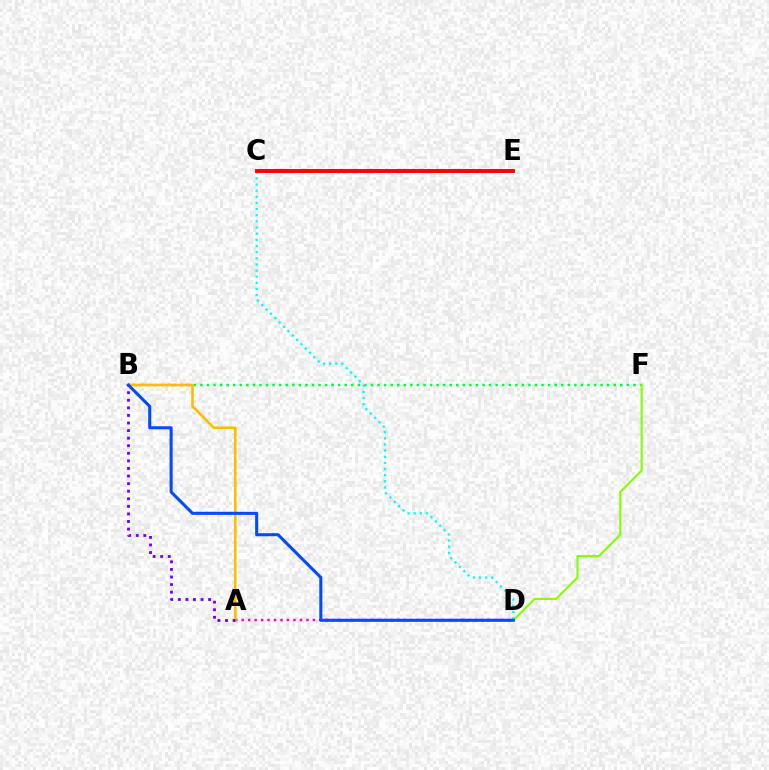{('B', 'F'): [{'color': '#00ff39', 'line_style': 'dotted', 'thickness': 1.78}], ('C', 'D'): [{'color': '#00fff6', 'line_style': 'dotted', 'thickness': 1.67}], ('A', 'D'): [{'color': '#ff00cf', 'line_style': 'dotted', 'thickness': 1.76}], ('D', 'F'): [{'color': '#84ff00', 'line_style': 'solid', 'thickness': 1.52}], ('C', 'E'): [{'color': '#ff0000', 'line_style': 'solid', 'thickness': 2.84}], ('A', 'B'): [{'color': '#ffbd00', 'line_style': 'solid', 'thickness': 1.87}, {'color': '#7200ff', 'line_style': 'dotted', 'thickness': 2.06}], ('B', 'D'): [{'color': '#004bff', 'line_style': 'solid', 'thickness': 2.21}]}